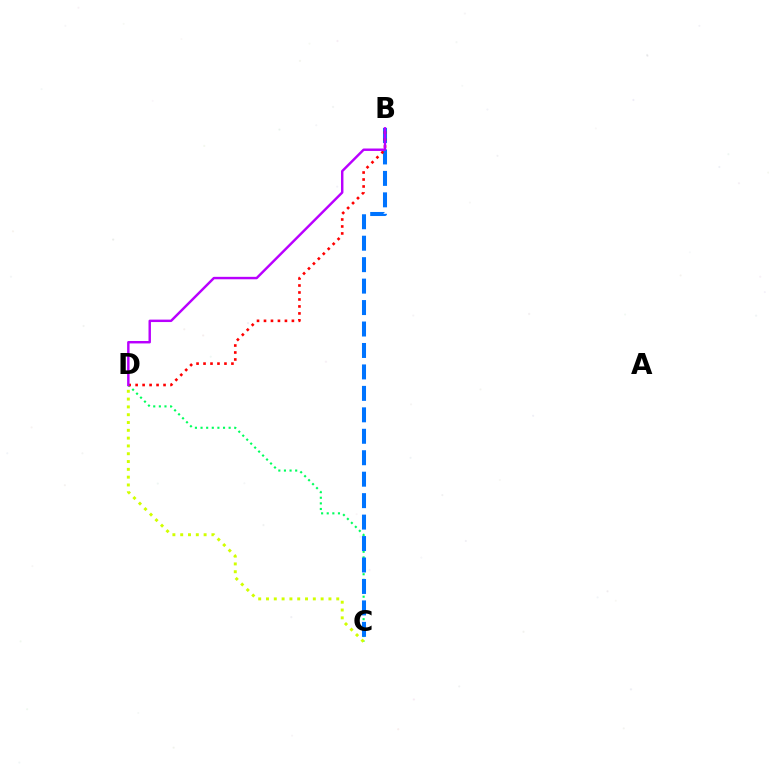{('C', 'D'): [{'color': '#00ff5c', 'line_style': 'dotted', 'thickness': 1.53}, {'color': '#d1ff00', 'line_style': 'dotted', 'thickness': 2.12}], ('B', 'C'): [{'color': '#0074ff', 'line_style': 'dashed', 'thickness': 2.91}], ('B', 'D'): [{'color': '#ff0000', 'line_style': 'dotted', 'thickness': 1.9}, {'color': '#b900ff', 'line_style': 'solid', 'thickness': 1.76}]}